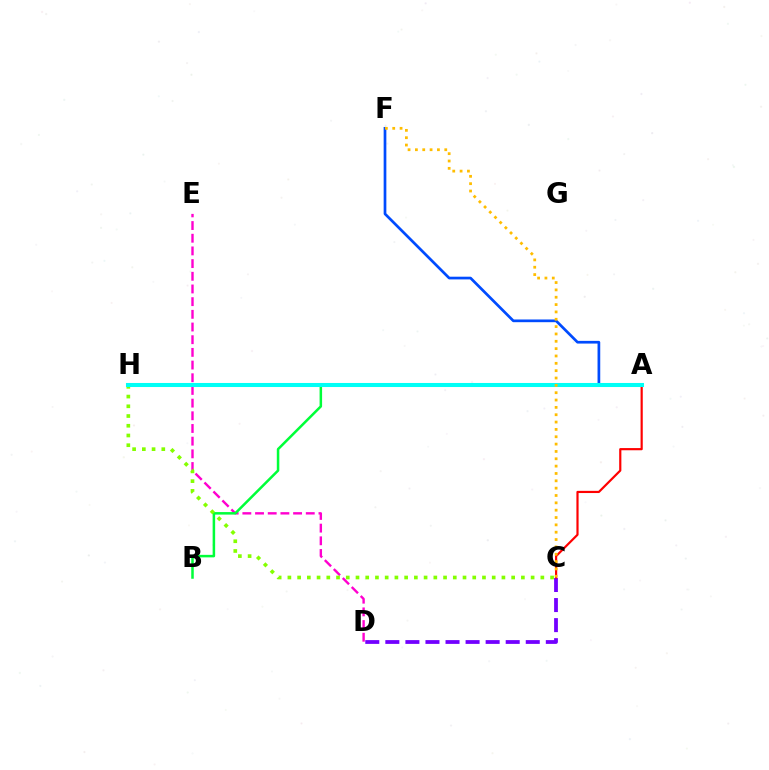{('D', 'E'): [{'color': '#ff00cf', 'line_style': 'dashed', 'thickness': 1.72}], ('C', 'D'): [{'color': '#7200ff', 'line_style': 'dashed', 'thickness': 2.73}], ('A', 'F'): [{'color': '#004bff', 'line_style': 'solid', 'thickness': 1.95}], ('A', 'B'): [{'color': '#00ff39', 'line_style': 'solid', 'thickness': 1.81}], ('A', 'C'): [{'color': '#ff0000', 'line_style': 'solid', 'thickness': 1.57}], ('C', 'H'): [{'color': '#84ff00', 'line_style': 'dotted', 'thickness': 2.64}], ('A', 'H'): [{'color': '#00fff6', 'line_style': 'solid', 'thickness': 2.92}], ('C', 'F'): [{'color': '#ffbd00', 'line_style': 'dotted', 'thickness': 1.99}]}